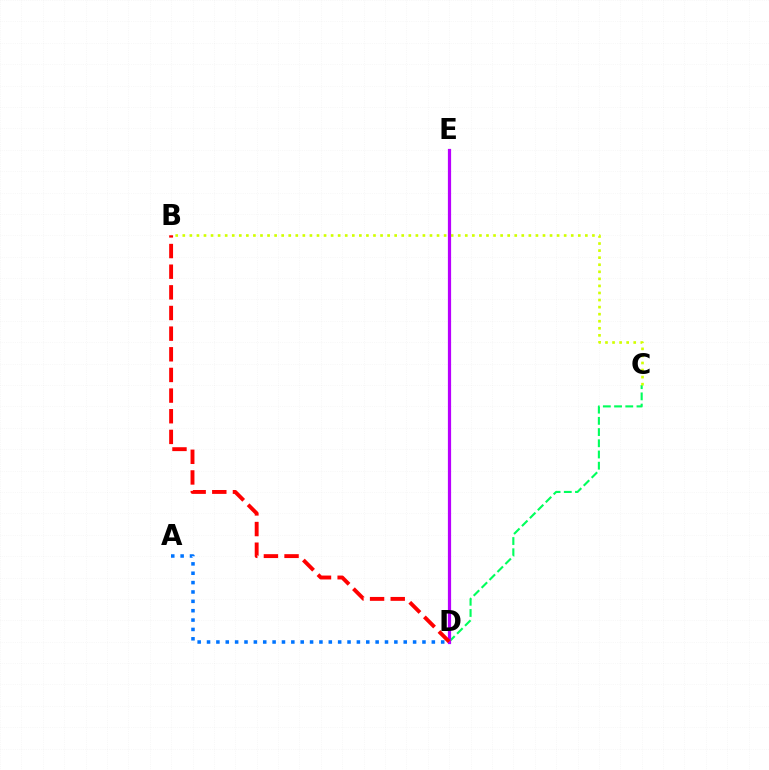{('C', 'D'): [{'color': '#00ff5c', 'line_style': 'dashed', 'thickness': 1.52}], ('B', 'C'): [{'color': '#d1ff00', 'line_style': 'dotted', 'thickness': 1.92}], ('D', 'E'): [{'color': '#b900ff', 'line_style': 'solid', 'thickness': 2.31}], ('B', 'D'): [{'color': '#ff0000', 'line_style': 'dashed', 'thickness': 2.81}], ('A', 'D'): [{'color': '#0074ff', 'line_style': 'dotted', 'thickness': 2.54}]}